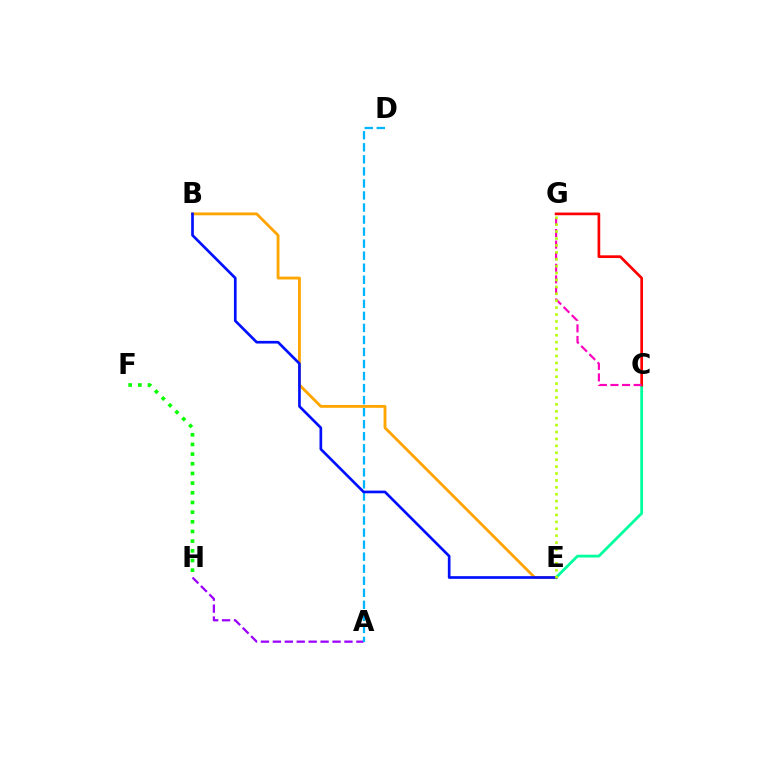{('C', 'E'): [{'color': '#00ff9d', 'line_style': 'solid', 'thickness': 2.01}], ('A', 'H'): [{'color': '#9b00ff', 'line_style': 'dashed', 'thickness': 1.62}], ('B', 'E'): [{'color': '#ffa500', 'line_style': 'solid', 'thickness': 2.05}, {'color': '#0010ff', 'line_style': 'solid', 'thickness': 1.93}], ('F', 'H'): [{'color': '#08ff00', 'line_style': 'dotted', 'thickness': 2.63}], ('C', 'G'): [{'color': '#ff0000', 'line_style': 'solid', 'thickness': 1.95}, {'color': '#ff00bd', 'line_style': 'dashed', 'thickness': 1.57}], ('A', 'D'): [{'color': '#00b5ff', 'line_style': 'dashed', 'thickness': 1.64}], ('E', 'G'): [{'color': '#b3ff00', 'line_style': 'dotted', 'thickness': 1.88}]}